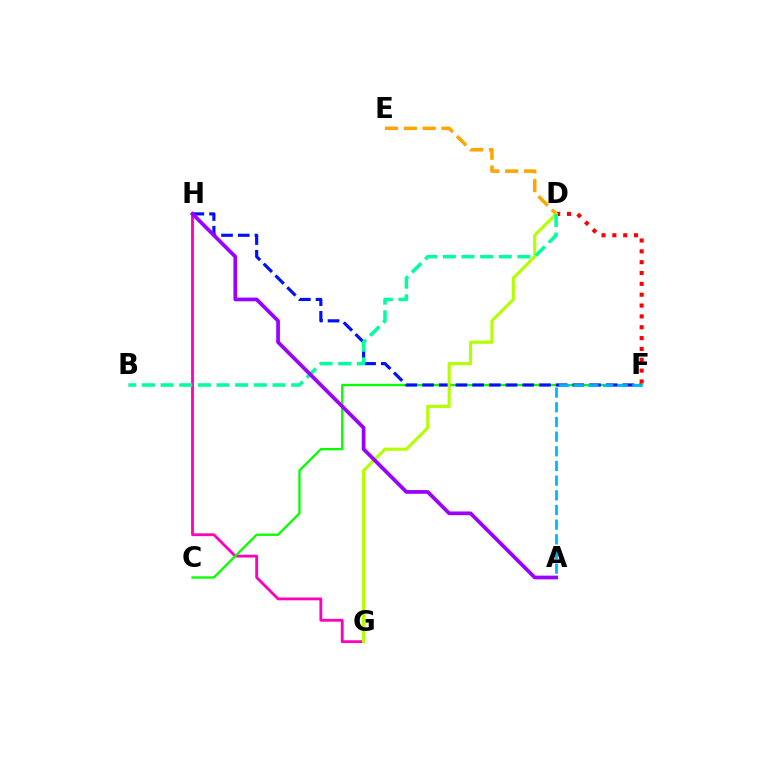{('G', 'H'): [{'color': '#ff00bd', 'line_style': 'solid', 'thickness': 2.03}], ('C', 'F'): [{'color': '#08ff00', 'line_style': 'solid', 'thickness': 1.67}], ('D', 'E'): [{'color': '#ffa500', 'line_style': 'dashed', 'thickness': 2.55}], ('F', 'H'): [{'color': '#0010ff', 'line_style': 'dashed', 'thickness': 2.27}], ('D', 'F'): [{'color': '#ff0000', 'line_style': 'dotted', 'thickness': 2.95}], ('A', 'F'): [{'color': '#00b5ff', 'line_style': 'dashed', 'thickness': 1.99}], ('D', 'G'): [{'color': '#b3ff00', 'line_style': 'solid', 'thickness': 2.25}], ('B', 'D'): [{'color': '#00ff9d', 'line_style': 'dashed', 'thickness': 2.53}], ('A', 'H'): [{'color': '#9b00ff', 'line_style': 'solid', 'thickness': 2.68}]}